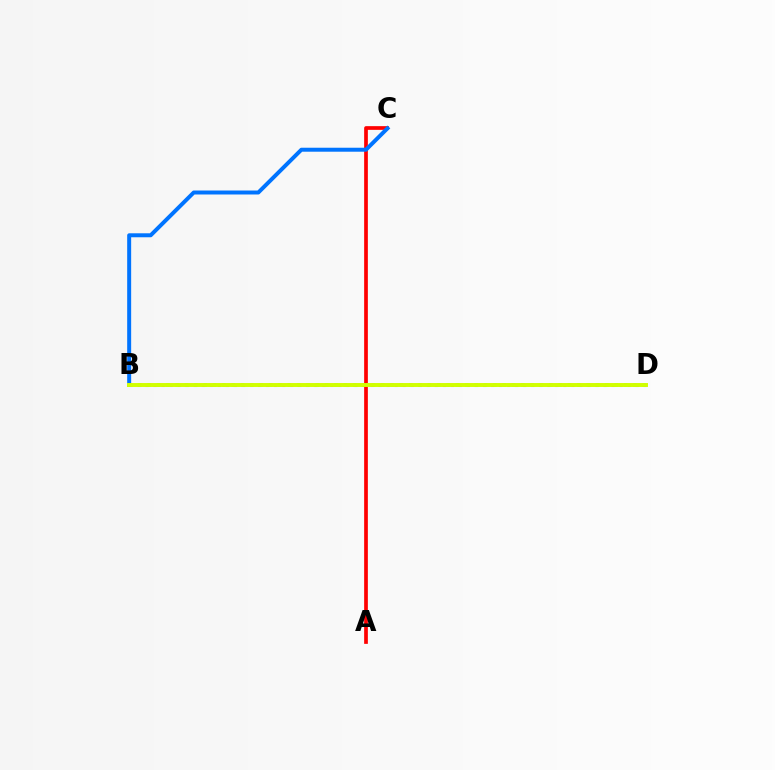{('B', 'D'): [{'color': '#b900ff', 'line_style': 'dotted', 'thickness': 2.18}, {'color': '#00ff5c', 'line_style': 'dotted', 'thickness': 2.54}, {'color': '#d1ff00', 'line_style': 'solid', 'thickness': 2.84}], ('A', 'C'): [{'color': '#ff0000', 'line_style': 'solid', 'thickness': 2.67}], ('B', 'C'): [{'color': '#0074ff', 'line_style': 'solid', 'thickness': 2.86}]}